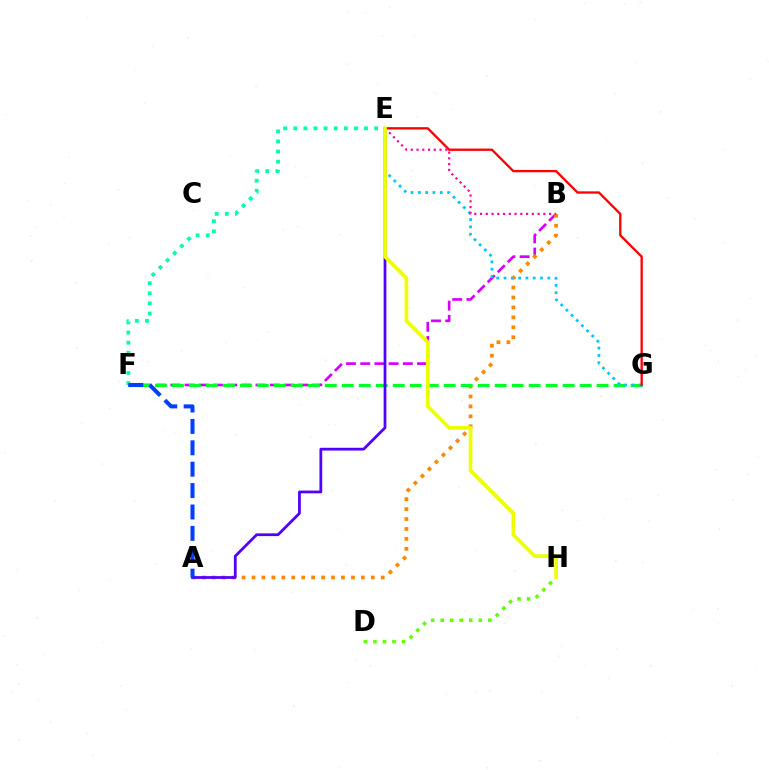{('E', 'F'): [{'color': '#00ffaf', 'line_style': 'dotted', 'thickness': 2.75}], ('B', 'F'): [{'color': '#d600ff', 'line_style': 'dashed', 'thickness': 1.93}], ('D', 'H'): [{'color': '#66ff00', 'line_style': 'dotted', 'thickness': 2.59}], ('A', 'B'): [{'color': '#ff8800', 'line_style': 'dotted', 'thickness': 2.7}], ('F', 'G'): [{'color': '#00ff27', 'line_style': 'dashed', 'thickness': 2.31}], ('E', 'G'): [{'color': '#00c7ff', 'line_style': 'dotted', 'thickness': 1.99}, {'color': '#ff0000', 'line_style': 'solid', 'thickness': 1.67}], ('A', 'E'): [{'color': '#4f00ff', 'line_style': 'solid', 'thickness': 1.99}], ('B', 'E'): [{'color': '#ff00a0', 'line_style': 'dotted', 'thickness': 1.56}], ('A', 'F'): [{'color': '#003fff', 'line_style': 'dashed', 'thickness': 2.91}], ('E', 'H'): [{'color': '#eeff00', 'line_style': 'solid', 'thickness': 2.64}]}